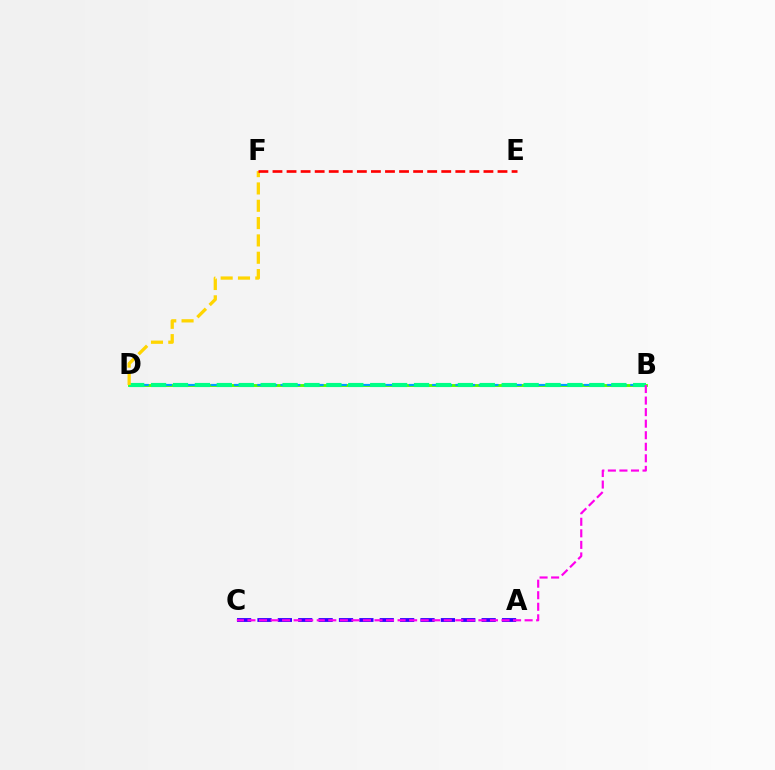{('A', 'C'): [{'color': '#3700ff', 'line_style': 'dashed', 'thickness': 2.77}], ('B', 'D'): [{'color': '#4fff00', 'line_style': 'solid', 'thickness': 2.06}, {'color': '#009eff', 'line_style': 'dashed', 'thickness': 1.58}, {'color': '#00ff86', 'line_style': 'dashed', 'thickness': 2.98}], ('D', 'F'): [{'color': '#ffd500', 'line_style': 'dashed', 'thickness': 2.35}], ('E', 'F'): [{'color': '#ff0000', 'line_style': 'dashed', 'thickness': 1.91}], ('B', 'C'): [{'color': '#ff00ed', 'line_style': 'dashed', 'thickness': 1.57}]}